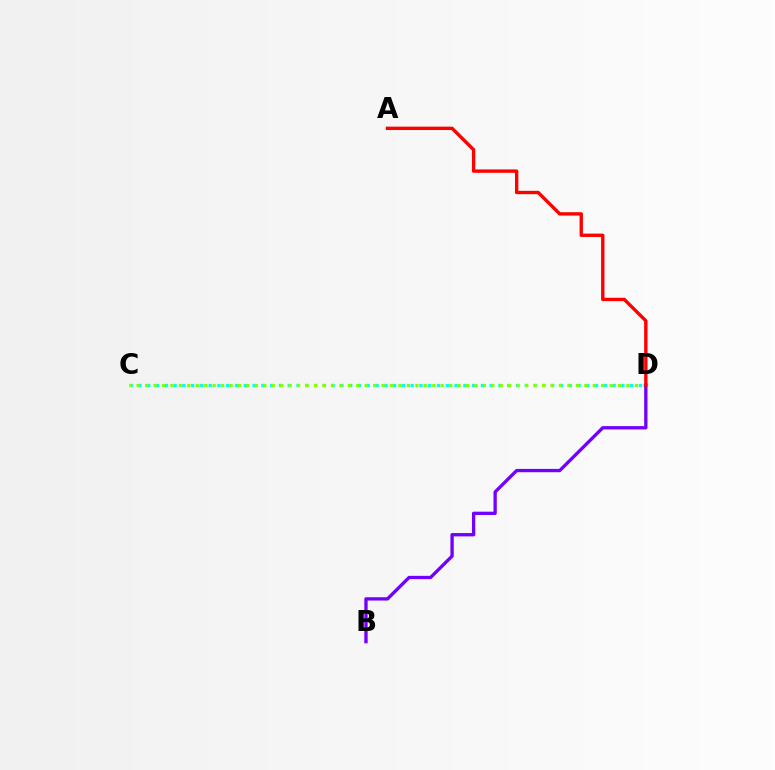{('C', 'D'): [{'color': '#00fff6', 'line_style': 'dotted', 'thickness': 2.39}, {'color': '#84ff00', 'line_style': 'dotted', 'thickness': 2.29}], ('B', 'D'): [{'color': '#7200ff', 'line_style': 'solid', 'thickness': 2.39}], ('A', 'D'): [{'color': '#ff0000', 'line_style': 'solid', 'thickness': 2.42}]}